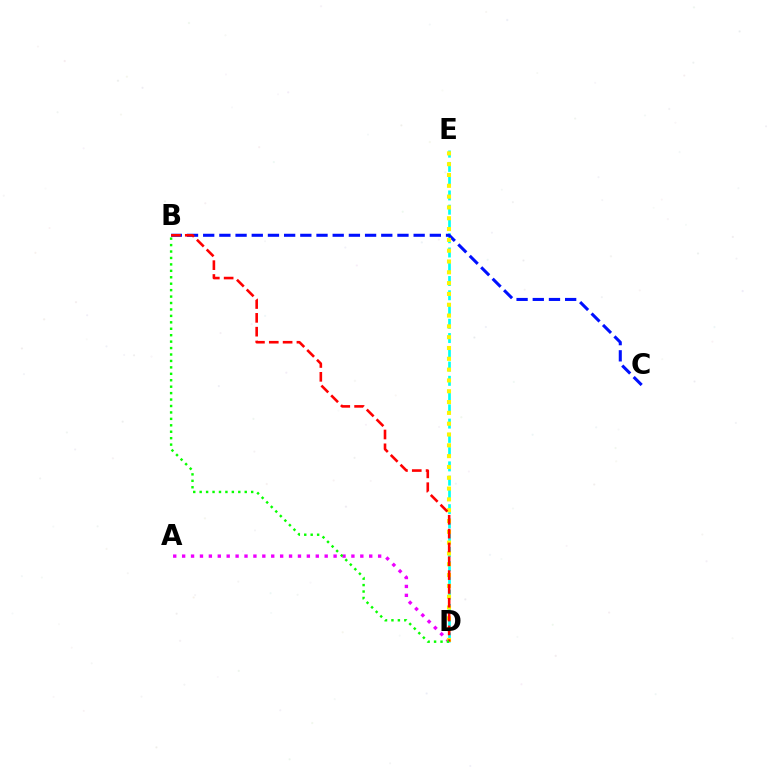{('A', 'D'): [{'color': '#ee00ff', 'line_style': 'dotted', 'thickness': 2.42}], ('D', 'E'): [{'color': '#00fff6', 'line_style': 'dashed', 'thickness': 1.94}, {'color': '#fcf500', 'line_style': 'dotted', 'thickness': 2.94}], ('B', 'C'): [{'color': '#0010ff', 'line_style': 'dashed', 'thickness': 2.2}], ('B', 'D'): [{'color': '#ff0000', 'line_style': 'dashed', 'thickness': 1.88}, {'color': '#08ff00', 'line_style': 'dotted', 'thickness': 1.75}]}